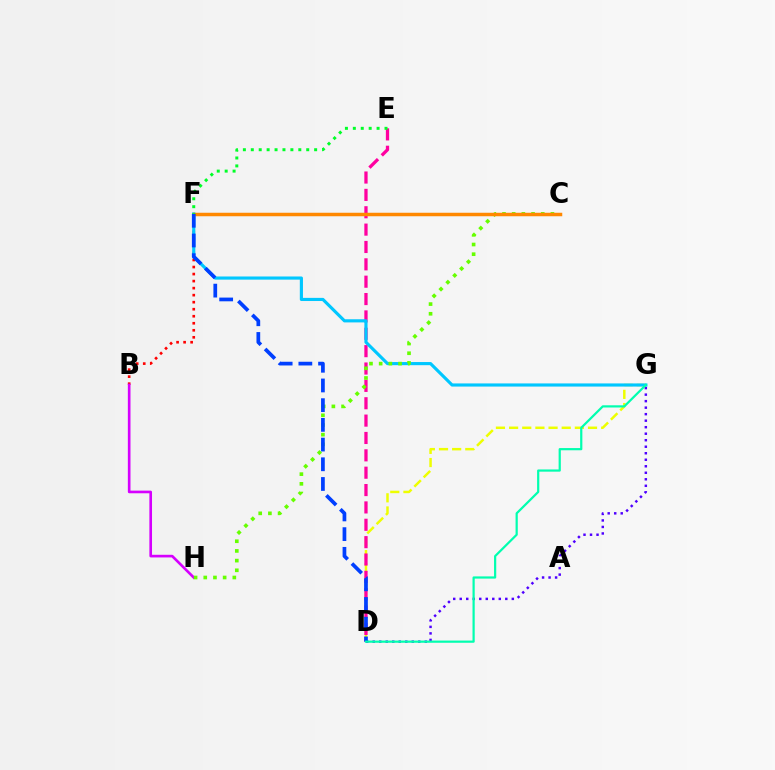{('D', 'G'): [{'color': '#4f00ff', 'line_style': 'dotted', 'thickness': 1.77}, {'color': '#eeff00', 'line_style': 'dashed', 'thickness': 1.79}, {'color': '#00ffaf', 'line_style': 'solid', 'thickness': 1.59}], ('B', 'F'): [{'color': '#ff0000', 'line_style': 'dotted', 'thickness': 1.91}], ('D', 'E'): [{'color': '#ff00a0', 'line_style': 'dashed', 'thickness': 2.36}], ('F', 'G'): [{'color': '#00c7ff', 'line_style': 'solid', 'thickness': 2.26}], ('B', 'H'): [{'color': '#d600ff', 'line_style': 'solid', 'thickness': 1.91}], ('C', 'H'): [{'color': '#66ff00', 'line_style': 'dotted', 'thickness': 2.63}], ('C', 'F'): [{'color': '#ff8800', 'line_style': 'solid', 'thickness': 2.51}], ('D', 'F'): [{'color': '#003fff', 'line_style': 'dashed', 'thickness': 2.68}], ('E', 'F'): [{'color': '#00ff27', 'line_style': 'dotted', 'thickness': 2.15}]}